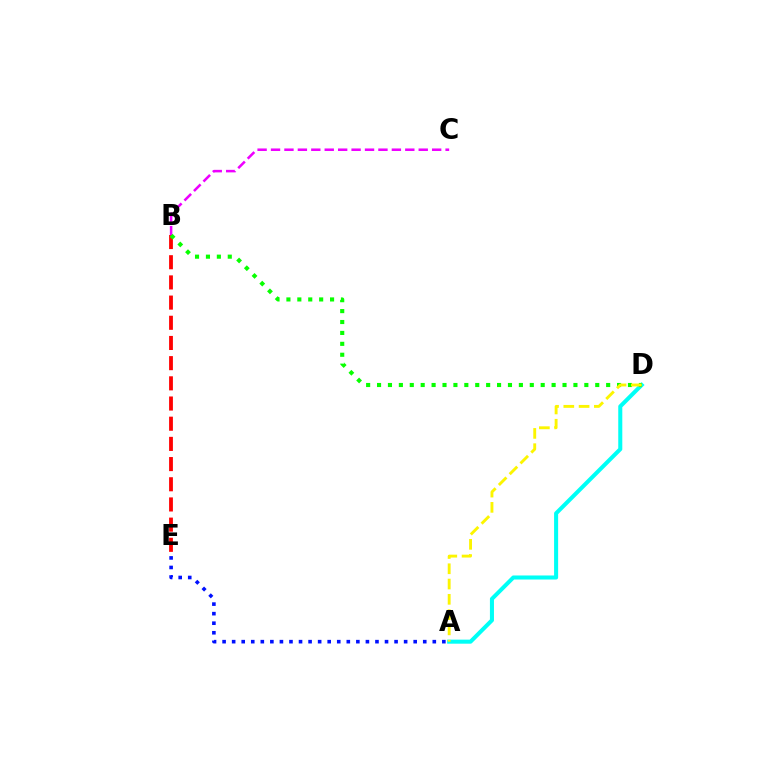{('B', 'E'): [{'color': '#ff0000', 'line_style': 'dashed', 'thickness': 2.74}], ('B', 'C'): [{'color': '#ee00ff', 'line_style': 'dashed', 'thickness': 1.82}], ('A', 'D'): [{'color': '#00fff6', 'line_style': 'solid', 'thickness': 2.91}, {'color': '#fcf500', 'line_style': 'dashed', 'thickness': 2.08}], ('B', 'D'): [{'color': '#08ff00', 'line_style': 'dotted', 'thickness': 2.96}], ('A', 'E'): [{'color': '#0010ff', 'line_style': 'dotted', 'thickness': 2.6}]}